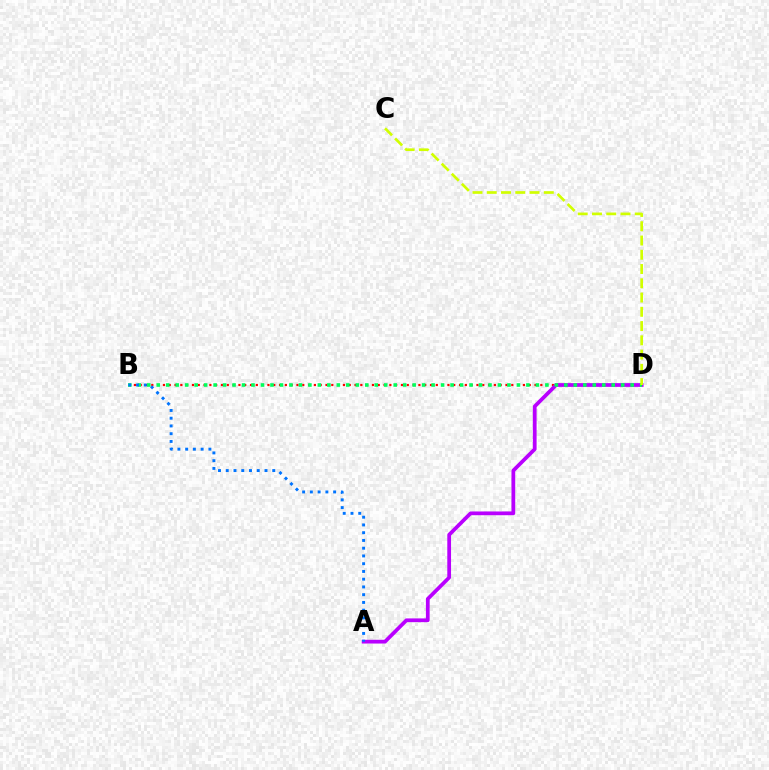{('B', 'D'): [{'color': '#ff0000', 'line_style': 'dotted', 'thickness': 1.58}, {'color': '#00ff5c', 'line_style': 'dotted', 'thickness': 2.58}], ('A', 'D'): [{'color': '#b900ff', 'line_style': 'solid', 'thickness': 2.7}], ('A', 'B'): [{'color': '#0074ff', 'line_style': 'dotted', 'thickness': 2.11}], ('C', 'D'): [{'color': '#d1ff00', 'line_style': 'dashed', 'thickness': 1.94}]}